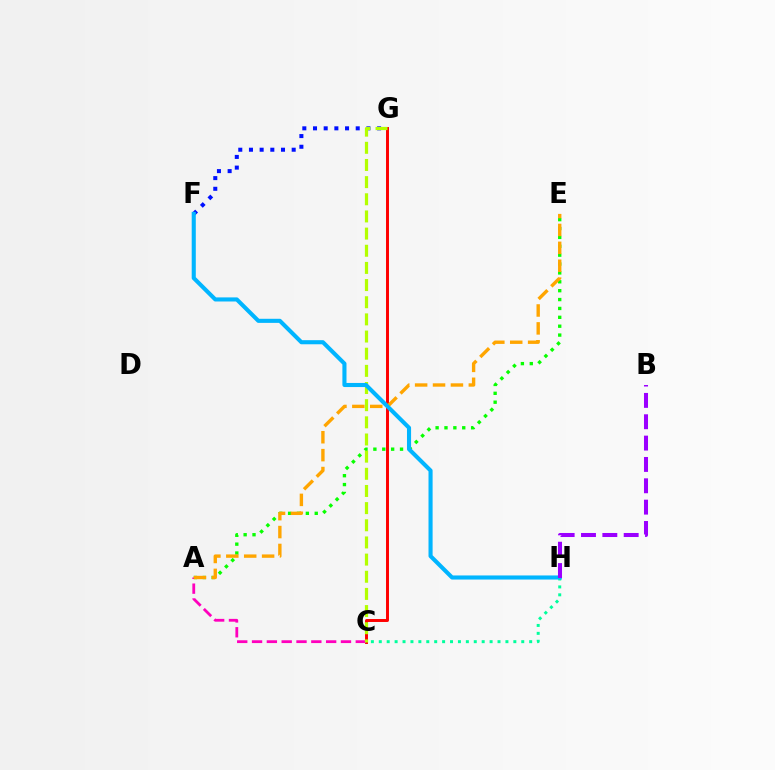{('A', 'E'): [{'color': '#08ff00', 'line_style': 'dotted', 'thickness': 2.41}, {'color': '#ffa500', 'line_style': 'dashed', 'thickness': 2.43}], ('C', 'G'): [{'color': '#ff0000', 'line_style': 'solid', 'thickness': 2.13}, {'color': '#b3ff00', 'line_style': 'dashed', 'thickness': 2.33}], ('C', 'H'): [{'color': '#00ff9d', 'line_style': 'dotted', 'thickness': 2.15}], ('A', 'C'): [{'color': '#ff00bd', 'line_style': 'dashed', 'thickness': 2.01}], ('F', 'G'): [{'color': '#0010ff', 'line_style': 'dotted', 'thickness': 2.9}], ('F', 'H'): [{'color': '#00b5ff', 'line_style': 'solid', 'thickness': 2.95}], ('B', 'H'): [{'color': '#9b00ff', 'line_style': 'dashed', 'thickness': 2.9}]}